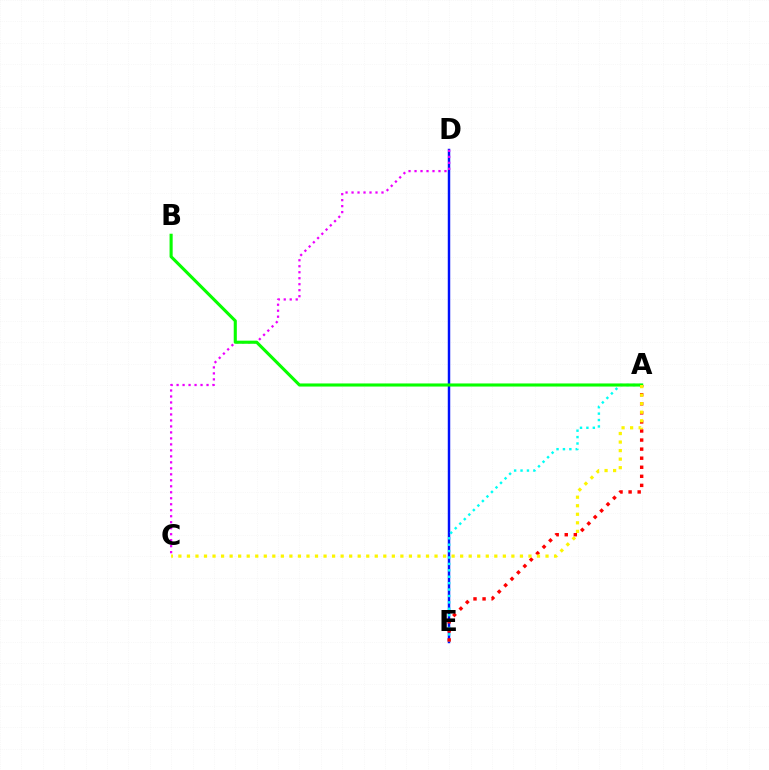{('D', 'E'): [{'color': '#0010ff', 'line_style': 'solid', 'thickness': 1.77}], ('A', 'E'): [{'color': '#00fff6', 'line_style': 'dotted', 'thickness': 1.74}, {'color': '#ff0000', 'line_style': 'dotted', 'thickness': 2.46}], ('C', 'D'): [{'color': '#ee00ff', 'line_style': 'dotted', 'thickness': 1.63}], ('A', 'B'): [{'color': '#08ff00', 'line_style': 'solid', 'thickness': 2.23}], ('A', 'C'): [{'color': '#fcf500', 'line_style': 'dotted', 'thickness': 2.32}]}